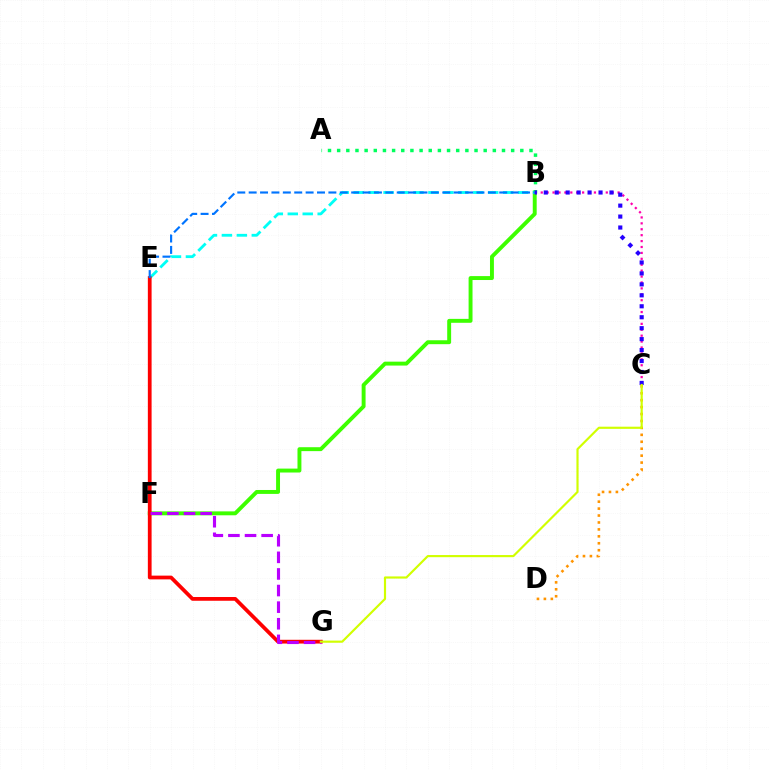{('B', 'F'): [{'color': '#3dff00', 'line_style': 'solid', 'thickness': 2.82}], ('B', 'E'): [{'color': '#00fff6', 'line_style': 'dashed', 'thickness': 2.03}, {'color': '#0074ff', 'line_style': 'dashed', 'thickness': 1.55}], ('C', 'D'): [{'color': '#ff9400', 'line_style': 'dotted', 'thickness': 1.88}], ('A', 'B'): [{'color': '#00ff5c', 'line_style': 'dotted', 'thickness': 2.49}], ('B', 'C'): [{'color': '#ff00ac', 'line_style': 'dotted', 'thickness': 1.61}, {'color': '#2500ff', 'line_style': 'dotted', 'thickness': 2.98}], ('E', 'G'): [{'color': '#ff0000', 'line_style': 'solid', 'thickness': 2.7}], ('F', 'G'): [{'color': '#b900ff', 'line_style': 'dashed', 'thickness': 2.26}], ('C', 'G'): [{'color': '#d1ff00', 'line_style': 'solid', 'thickness': 1.56}]}